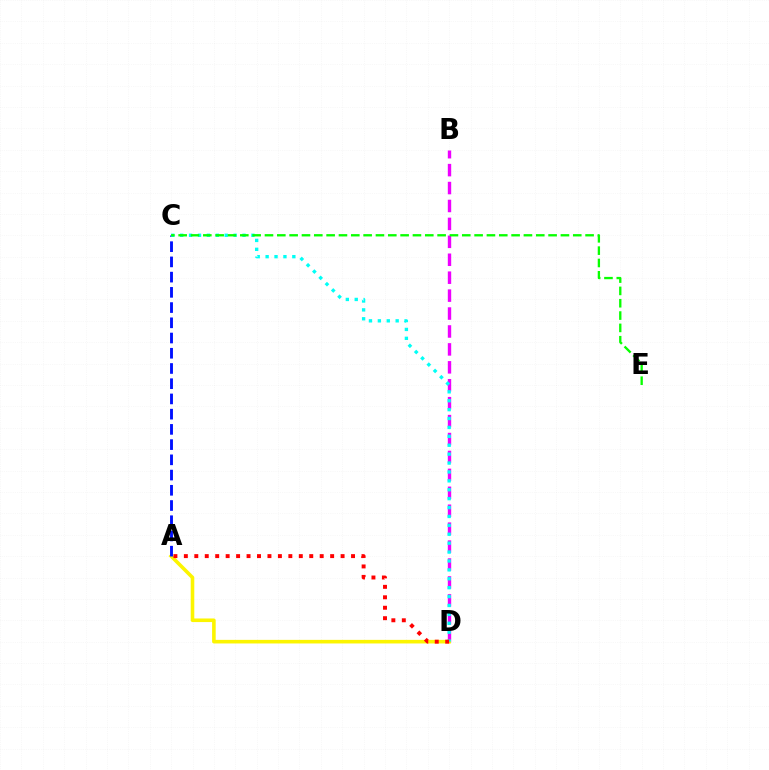{('B', 'D'): [{'color': '#ee00ff', 'line_style': 'dashed', 'thickness': 2.44}], ('A', 'D'): [{'color': '#fcf500', 'line_style': 'solid', 'thickness': 2.59}, {'color': '#ff0000', 'line_style': 'dotted', 'thickness': 2.84}], ('A', 'C'): [{'color': '#0010ff', 'line_style': 'dashed', 'thickness': 2.07}], ('C', 'D'): [{'color': '#00fff6', 'line_style': 'dotted', 'thickness': 2.42}], ('C', 'E'): [{'color': '#08ff00', 'line_style': 'dashed', 'thickness': 1.68}]}